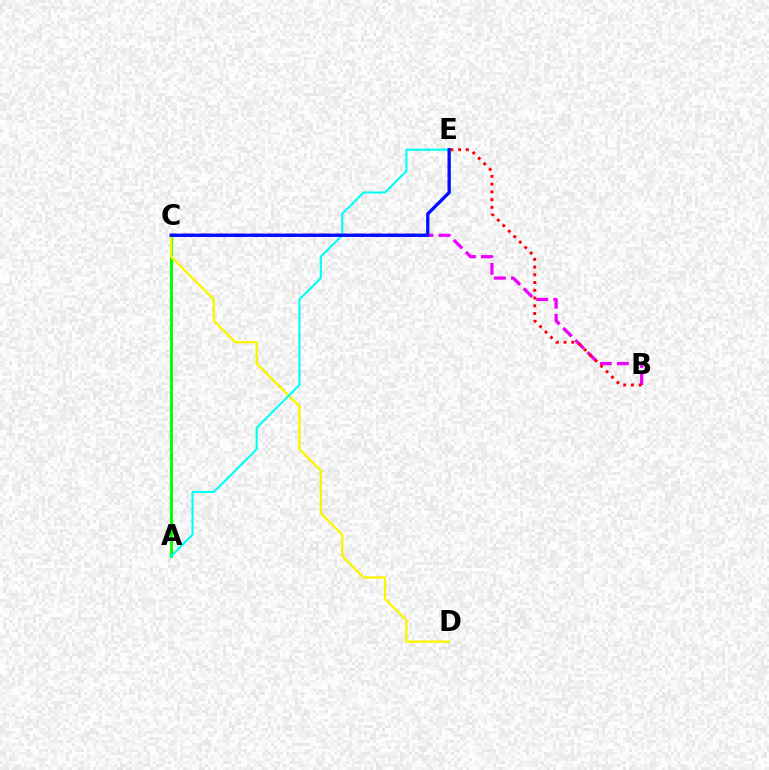{('A', 'C'): [{'color': '#08ff00', 'line_style': 'solid', 'thickness': 2.2}], ('C', 'D'): [{'color': '#fcf500', 'line_style': 'solid', 'thickness': 1.67}], ('B', 'C'): [{'color': '#ee00ff', 'line_style': 'dashed', 'thickness': 2.32}], ('B', 'E'): [{'color': '#ff0000', 'line_style': 'dotted', 'thickness': 2.1}], ('A', 'E'): [{'color': '#00fff6', 'line_style': 'solid', 'thickness': 1.52}], ('C', 'E'): [{'color': '#0010ff', 'line_style': 'solid', 'thickness': 2.39}]}